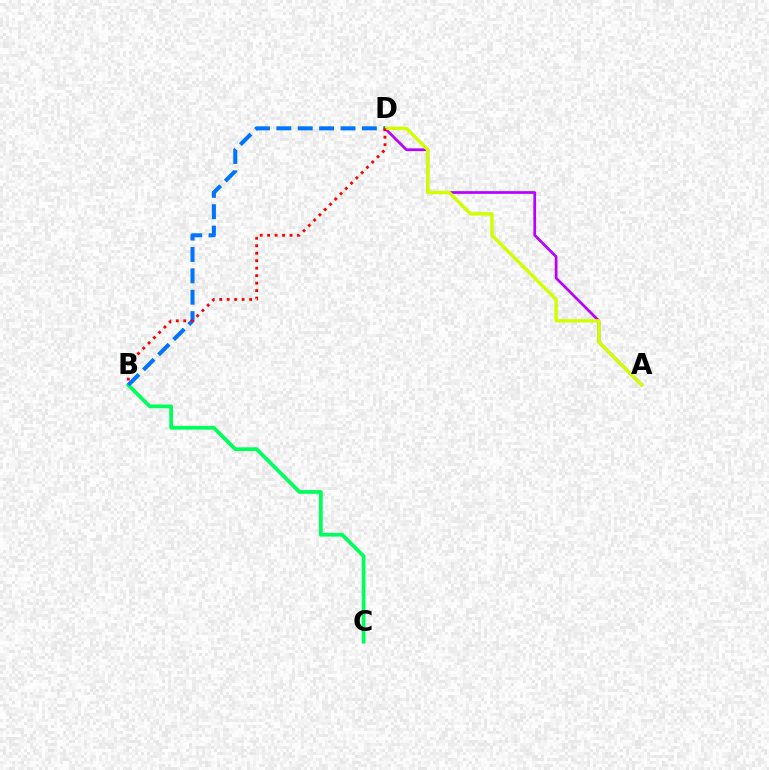{('A', 'D'): [{'color': '#b900ff', 'line_style': 'solid', 'thickness': 1.95}, {'color': '#d1ff00', 'line_style': 'solid', 'thickness': 2.46}], ('B', 'C'): [{'color': '#00ff5c', 'line_style': 'solid', 'thickness': 2.69}], ('B', 'D'): [{'color': '#0074ff', 'line_style': 'dashed', 'thickness': 2.9}, {'color': '#ff0000', 'line_style': 'dotted', 'thickness': 2.03}]}